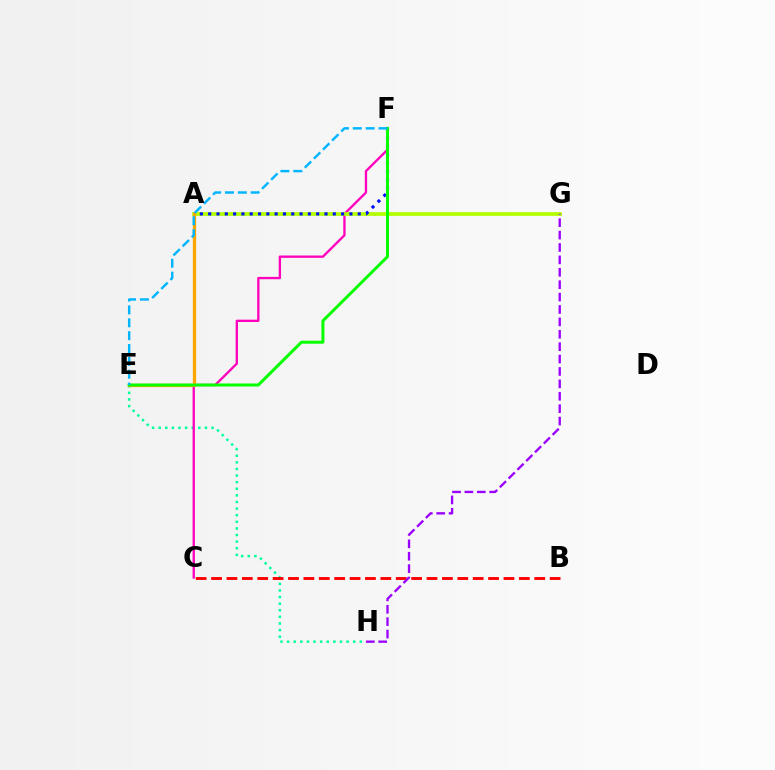{('E', 'H'): [{'color': '#00ff9d', 'line_style': 'dotted', 'thickness': 1.8}], ('C', 'F'): [{'color': '#ff00bd', 'line_style': 'solid', 'thickness': 1.68}], ('A', 'G'): [{'color': '#b3ff00', 'line_style': 'solid', 'thickness': 2.69}], ('A', 'F'): [{'color': '#0010ff', 'line_style': 'dotted', 'thickness': 2.26}], ('A', 'E'): [{'color': '#ffa500', 'line_style': 'solid', 'thickness': 2.34}], ('E', 'F'): [{'color': '#08ff00', 'line_style': 'solid', 'thickness': 2.16}, {'color': '#00b5ff', 'line_style': 'dashed', 'thickness': 1.75}], ('B', 'C'): [{'color': '#ff0000', 'line_style': 'dashed', 'thickness': 2.09}], ('G', 'H'): [{'color': '#9b00ff', 'line_style': 'dashed', 'thickness': 1.68}]}